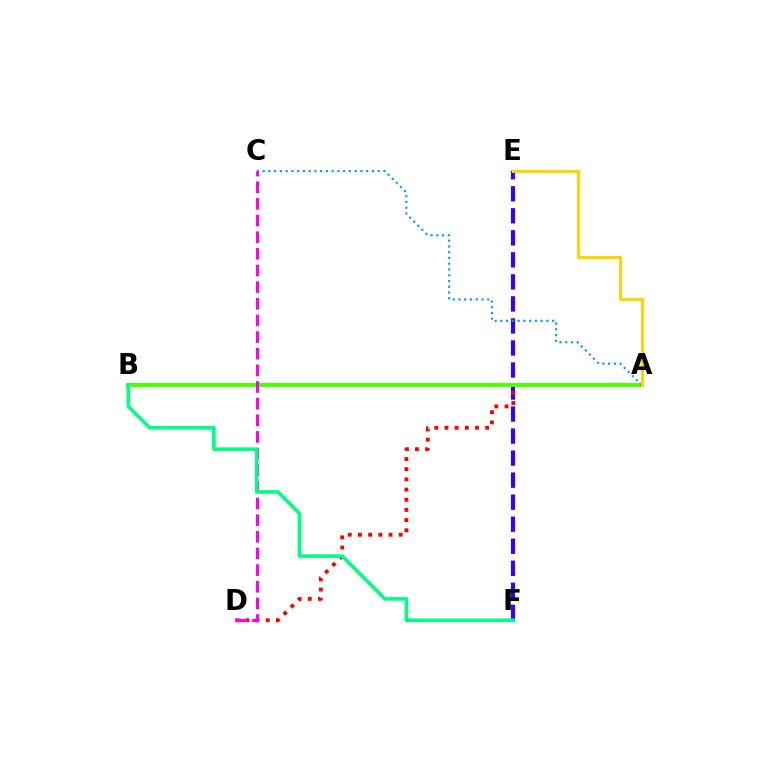{('E', 'F'): [{'color': '#3700ff', 'line_style': 'dashed', 'thickness': 2.99}], ('A', 'D'): [{'color': '#ff0000', 'line_style': 'dotted', 'thickness': 2.77}], ('A', 'B'): [{'color': '#4fff00', 'line_style': 'solid', 'thickness': 2.91}], ('A', 'C'): [{'color': '#009eff', 'line_style': 'dotted', 'thickness': 1.56}], ('A', 'E'): [{'color': '#ffd500', 'line_style': 'solid', 'thickness': 2.2}], ('C', 'D'): [{'color': '#ff00ed', 'line_style': 'dashed', 'thickness': 2.26}], ('B', 'F'): [{'color': '#00ff86', 'line_style': 'solid', 'thickness': 2.58}]}